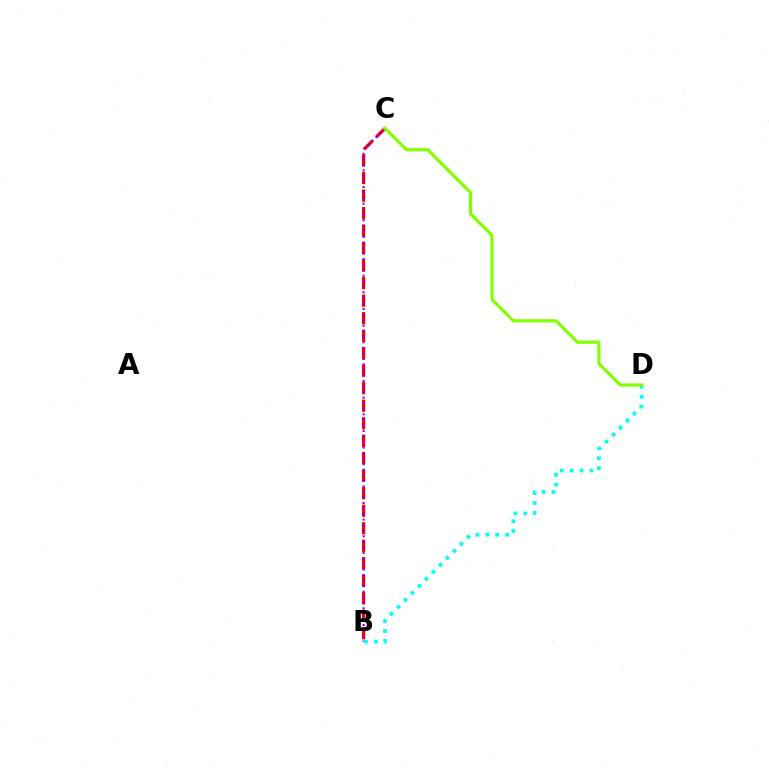{('B', 'C'): [{'color': '#ff0000', 'line_style': 'dashed', 'thickness': 2.38}, {'color': '#7200ff', 'line_style': 'dotted', 'thickness': 1.51}], ('B', 'D'): [{'color': '#00fff6', 'line_style': 'dotted', 'thickness': 2.69}], ('C', 'D'): [{'color': '#84ff00', 'line_style': 'solid', 'thickness': 2.28}]}